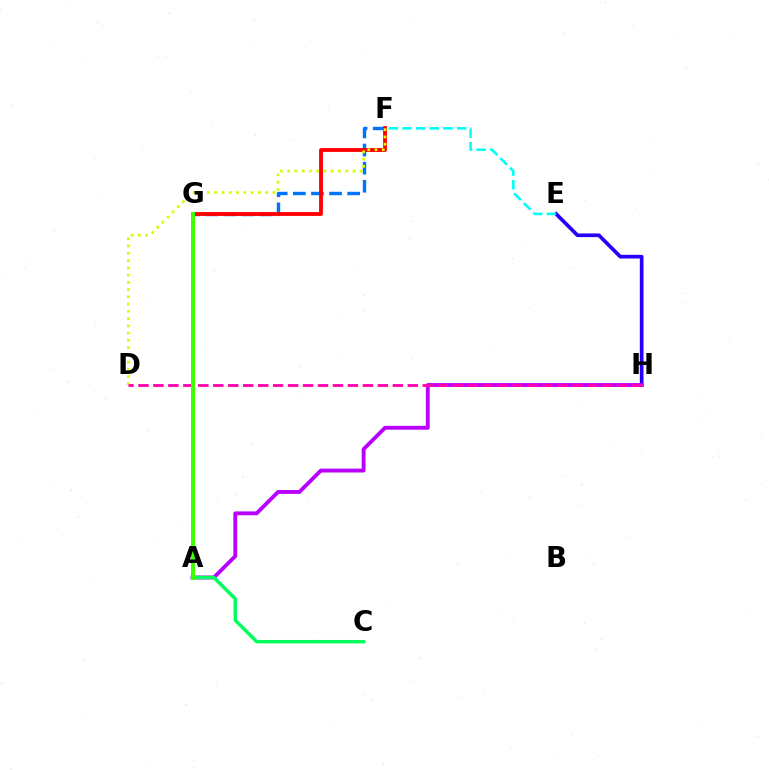{('E', 'H'): [{'color': '#2500ff', 'line_style': 'solid', 'thickness': 2.65}], ('F', 'G'): [{'color': '#0074ff', 'line_style': 'dashed', 'thickness': 2.46}, {'color': '#ff0000', 'line_style': 'solid', 'thickness': 2.76}], ('A', 'H'): [{'color': '#b900ff', 'line_style': 'solid', 'thickness': 2.78}], ('E', 'F'): [{'color': '#00fff6', 'line_style': 'dashed', 'thickness': 1.86}], ('A', 'C'): [{'color': '#00ff5c', 'line_style': 'solid', 'thickness': 2.47}], ('D', 'F'): [{'color': '#d1ff00', 'line_style': 'dotted', 'thickness': 1.97}], ('A', 'G'): [{'color': '#ff9400', 'line_style': 'solid', 'thickness': 2.78}, {'color': '#3dff00', 'line_style': 'solid', 'thickness': 2.9}], ('D', 'H'): [{'color': '#ff00ac', 'line_style': 'dashed', 'thickness': 2.03}]}